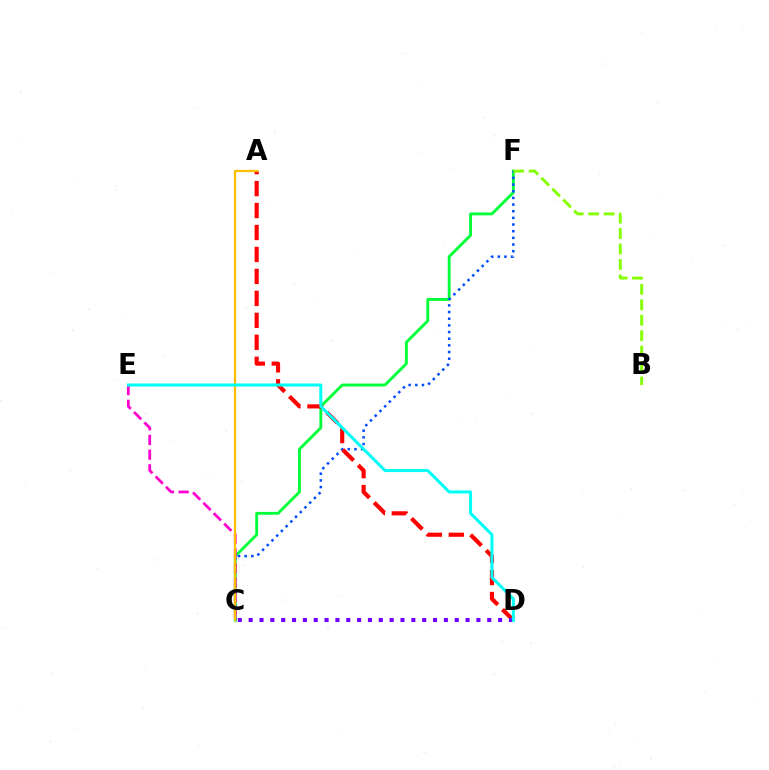{('C', 'F'): [{'color': '#00ff39', 'line_style': 'solid', 'thickness': 2.07}, {'color': '#004bff', 'line_style': 'dotted', 'thickness': 1.81}], ('A', 'D'): [{'color': '#ff0000', 'line_style': 'dashed', 'thickness': 2.98}], ('B', 'F'): [{'color': '#84ff00', 'line_style': 'dashed', 'thickness': 2.1}], ('C', 'E'): [{'color': '#ff00cf', 'line_style': 'dashed', 'thickness': 1.99}], ('C', 'D'): [{'color': '#7200ff', 'line_style': 'dotted', 'thickness': 2.95}], ('A', 'C'): [{'color': '#ffbd00', 'line_style': 'solid', 'thickness': 1.63}], ('D', 'E'): [{'color': '#00fff6', 'line_style': 'solid', 'thickness': 2.18}]}